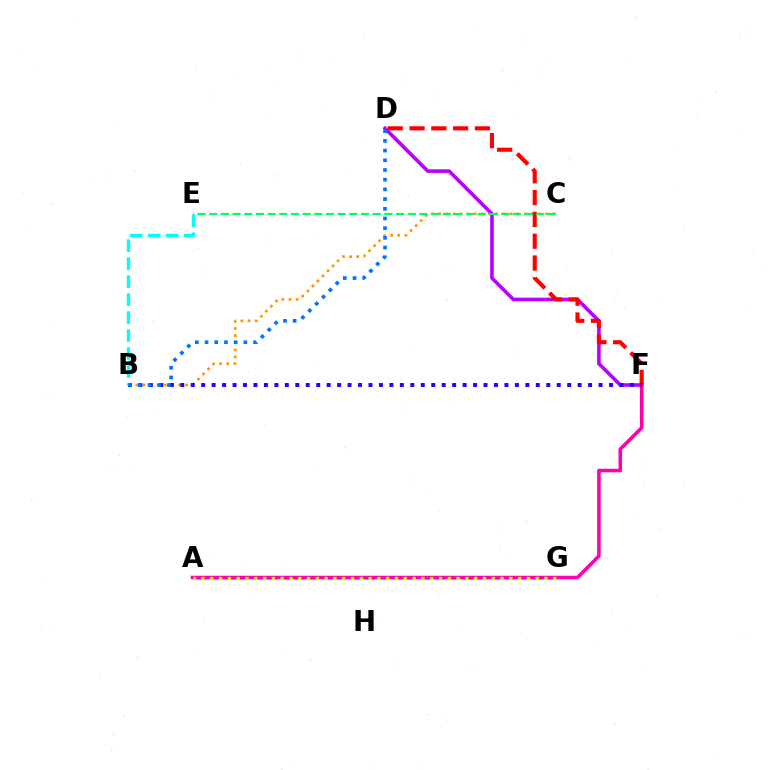{('B', 'C'): [{'color': '#ff9400', 'line_style': 'dotted', 'thickness': 1.94}], ('D', 'F'): [{'color': '#b900ff', 'line_style': 'solid', 'thickness': 2.58}, {'color': '#ff0000', 'line_style': 'dashed', 'thickness': 2.96}], ('A', 'G'): [{'color': '#3dff00', 'line_style': 'dashed', 'thickness': 1.9}, {'color': '#d1ff00', 'line_style': 'dotted', 'thickness': 2.39}], ('A', 'F'): [{'color': '#ff00ac', 'line_style': 'solid', 'thickness': 2.55}], ('B', 'F'): [{'color': '#2500ff', 'line_style': 'dotted', 'thickness': 2.84}], ('B', 'E'): [{'color': '#00fff6', 'line_style': 'dashed', 'thickness': 2.44}], ('B', 'D'): [{'color': '#0074ff', 'line_style': 'dotted', 'thickness': 2.63}], ('C', 'E'): [{'color': '#00ff5c', 'line_style': 'dashed', 'thickness': 1.59}]}